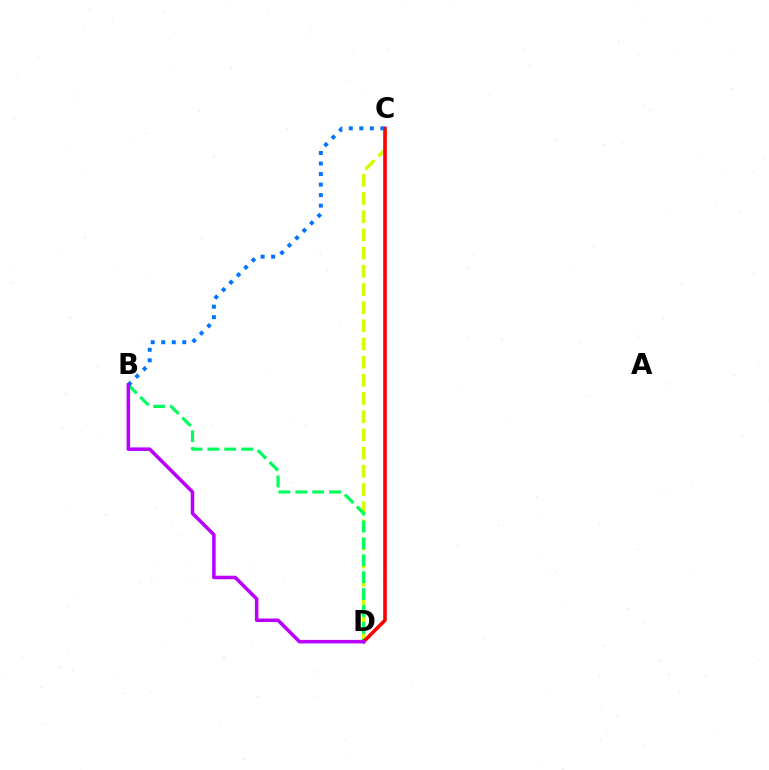{('C', 'D'): [{'color': '#d1ff00', 'line_style': 'dashed', 'thickness': 2.47}, {'color': '#ff0000', 'line_style': 'solid', 'thickness': 2.59}], ('B', 'D'): [{'color': '#00ff5c', 'line_style': 'dashed', 'thickness': 2.29}, {'color': '#b900ff', 'line_style': 'solid', 'thickness': 2.54}], ('B', 'C'): [{'color': '#0074ff', 'line_style': 'dotted', 'thickness': 2.86}]}